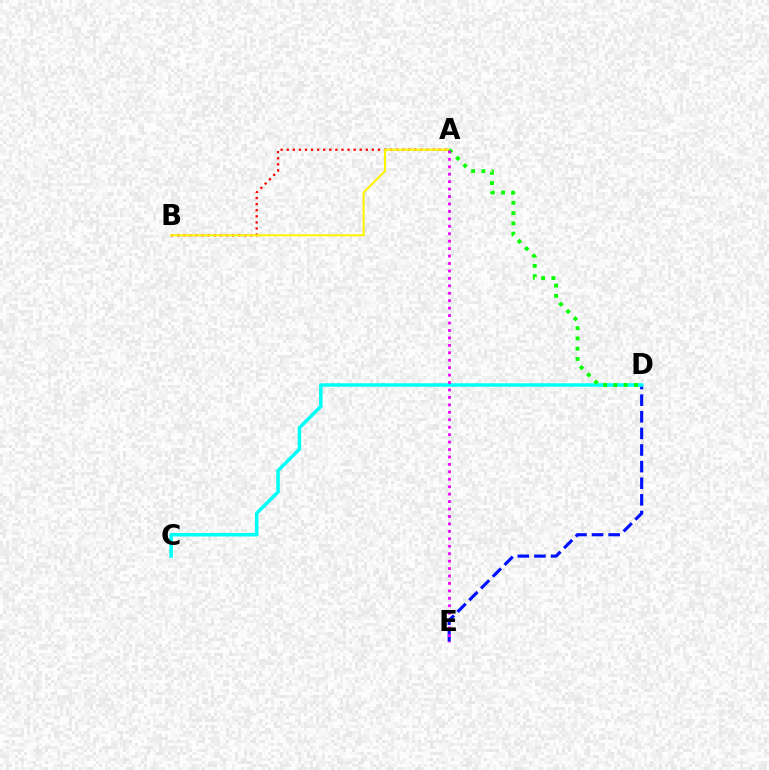{('D', 'E'): [{'color': '#0010ff', 'line_style': 'dashed', 'thickness': 2.26}], ('C', 'D'): [{'color': '#00fff6', 'line_style': 'solid', 'thickness': 2.52}], ('A', 'B'): [{'color': '#ff0000', 'line_style': 'dotted', 'thickness': 1.65}, {'color': '#fcf500', 'line_style': 'solid', 'thickness': 1.51}], ('A', 'D'): [{'color': '#08ff00', 'line_style': 'dotted', 'thickness': 2.79}], ('A', 'E'): [{'color': '#ee00ff', 'line_style': 'dotted', 'thickness': 2.02}]}